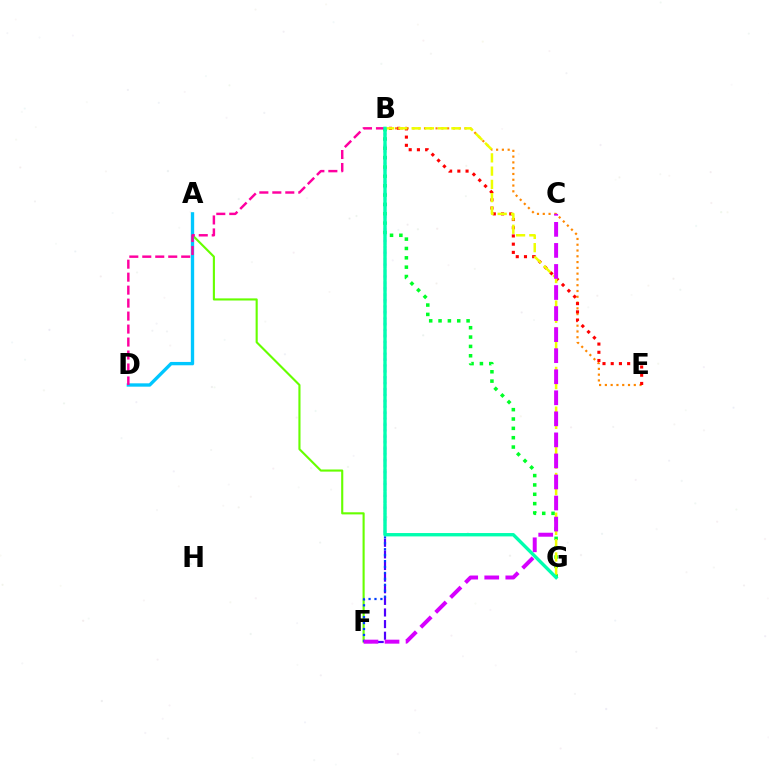{('A', 'F'): [{'color': '#66ff00', 'line_style': 'solid', 'thickness': 1.53}], ('B', 'G'): [{'color': '#00ff27', 'line_style': 'dotted', 'thickness': 2.54}, {'color': '#eeff00', 'line_style': 'dashed', 'thickness': 1.8}, {'color': '#00ffaf', 'line_style': 'solid', 'thickness': 2.42}], ('B', 'E'): [{'color': '#ff8800', 'line_style': 'dotted', 'thickness': 1.57}, {'color': '#ff0000', 'line_style': 'dotted', 'thickness': 2.23}], ('B', 'F'): [{'color': '#4f00ff', 'line_style': 'dashed', 'thickness': 1.58}, {'color': '#003fff', 'line_style': 'dotted', 'thickness': 1.61}], ('A', 'D'): [{'color': '#00c7ff', 'line_style': 'solid', 'thickness': 2.41}], ('C', 'F'): [{'color': '#d600ff', 'line_style': 'dashed', 'thickness': 2.86}], ('B', 'D'): [{'color': '#ff00a0', 'line_style': 'dashed', 'thickness': 1.76}]}